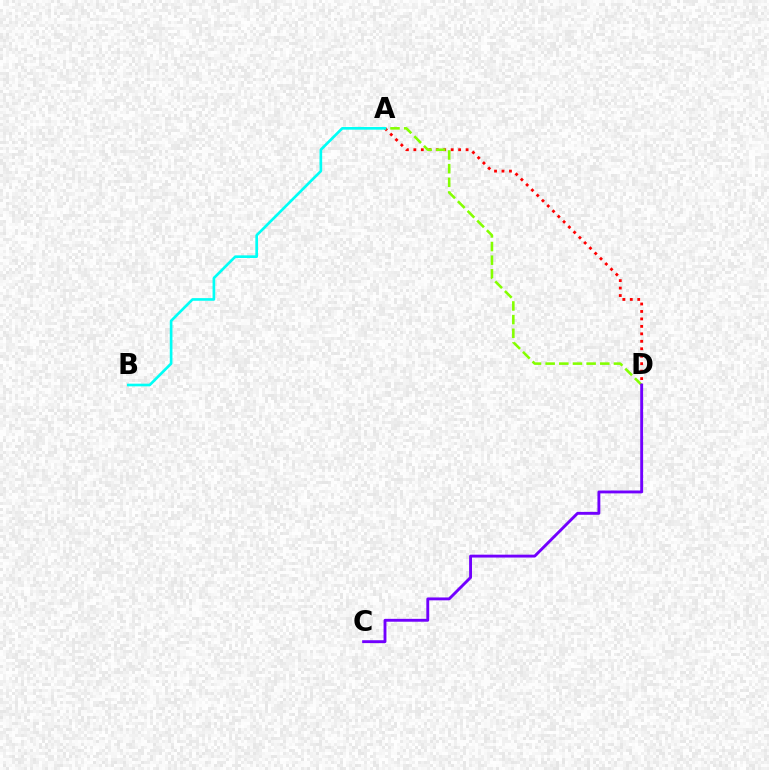{('A', 'D'): [{'color': '#ff0000', 'line_style': 'dotted', 'thickness': 2.03}, {'color': '#84ff00', 'line_style': 'dashed', 'thickness': 1.86}], ('C', 'D'): [{'color': '#7200ff', 'line_style': 'solid', 'thickness': 2.07}], ('A', 'B'): [{'color': '#00fff6', 'line_style': 'solid', 'thickness': 1.92}]}